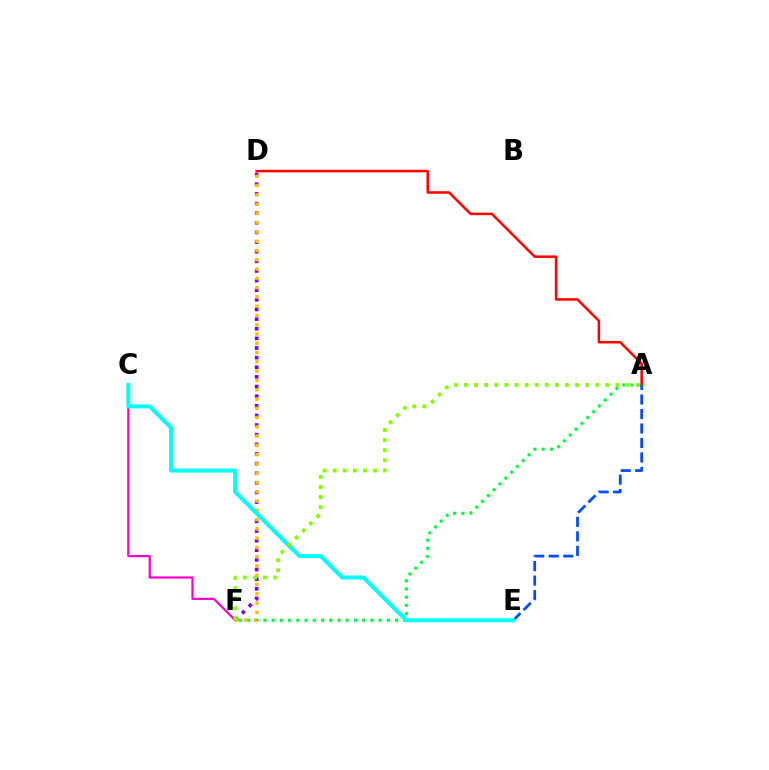{('C', 'F'): [{'color': '#ff00cf', 'line_style': 'solid', 'thickness': 1.6}], ('A', 'F'): [{'color': '#00ff39', 'line_style': 'dotted', 'thickness': 2.24}, {'color': '#84ff00', 'line_style': 'dotted', 'thickness': 2.74}], ('A', 'D'): [{'color': '#ff0000', 'line_style': 'solid', 'thickness': 1.82}], ('D', 'F'): [{'color': '#7200ff', 'line_style': 'dotted', 'thickness': 2.62}, {'color': '#ffbd00', 'line_style': 'dotted', 'thickness': 2.52}], ('A', 'E'): [{'color': '#004bff', 'line_style': 'dashed', 'thickness': 1.97}], ('C', 'E'): [{'color': '#00fff6', 'line_style': 'solid', 'thickness': 2.89}]}